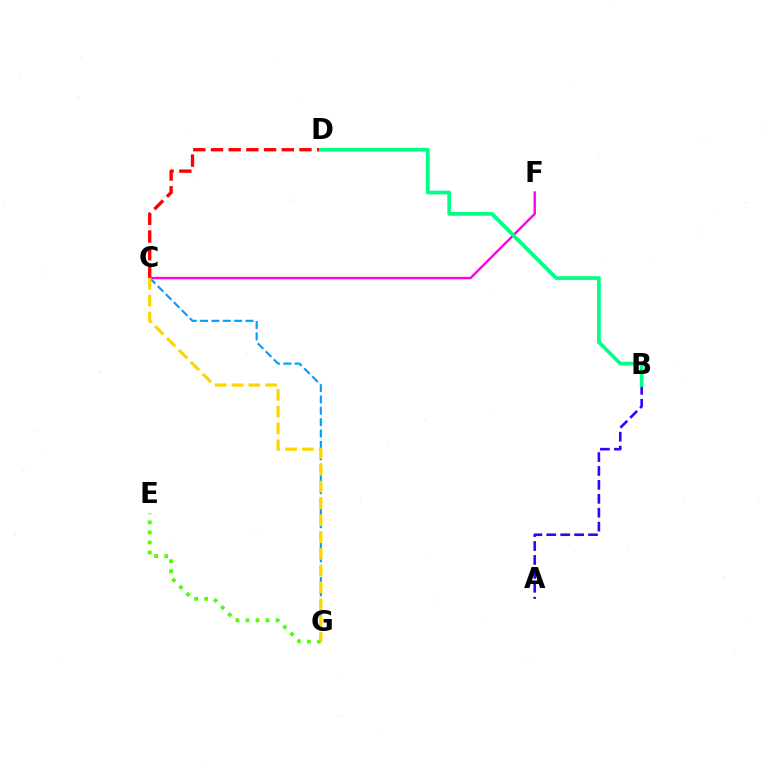{('C', 'D'): [{'color': '#ff0000', 'line_style': 'dashed', 'thickness': 2.4}], ('C', 'F'): [{'color': '#ff00ed', 'line_style': 'solid', 'thickness': 1.71}], ('E', 'G'): [{'color': '#4fff00', 'line_style': 'dotted', 'thickness': 2.73}], ('C', 'G'): [{'color': '#009eff', 'line_style': 'dashed', 'thickness': 1.54}, {'color': '#ffd500', 'line_style': 'dashed', 'thickness': 2.28}], ('A', 'B'): [{'color': '#3700ff', 'line_style': 'dashed', 'thickness': 1.89}], ('B', 'D'): [{'color': '#00ff86', 'line_style': 'solid', 'thickness': 2.67}]}